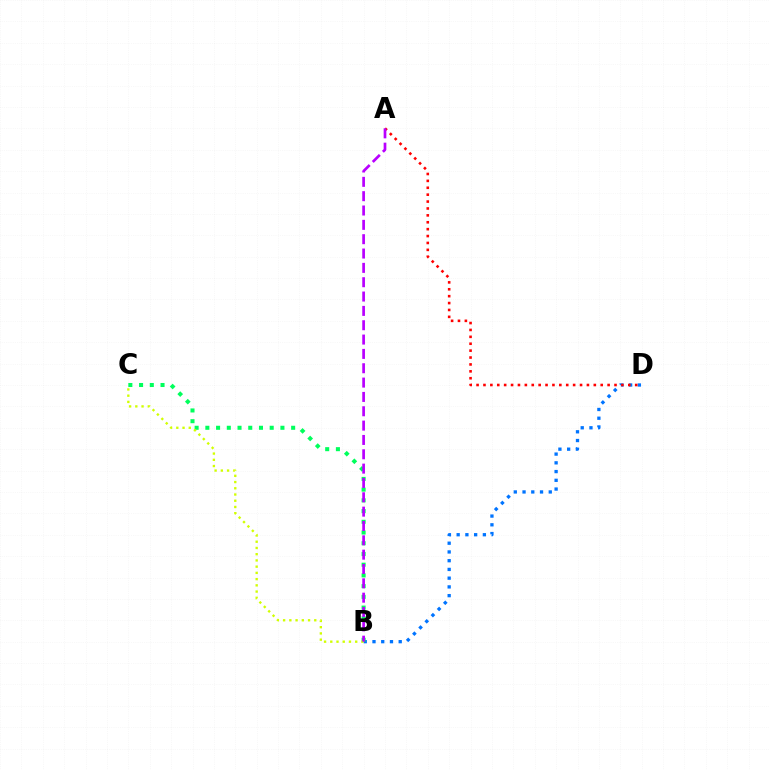{('B', 'D'): [{'color': '#0074ff', 'line_style': 'dotted', 'thickness': 2.37}], ('B', 'C'): [{'color': '#00ff5c', 'line_style': 'dotted', 'thickness': 2.91}, {'color': '#d1ff00', 'line_style': 'dotted', 'thickness': 1.69}], ('A', 'D'): [{'color': '#ff0000', 'line_style': 'dotted', 'thickness': 1.87}], ('A', 'B'): [{'color': '#b900ff', 'line_style': 'dashed', 'thickness': 1.95}]}